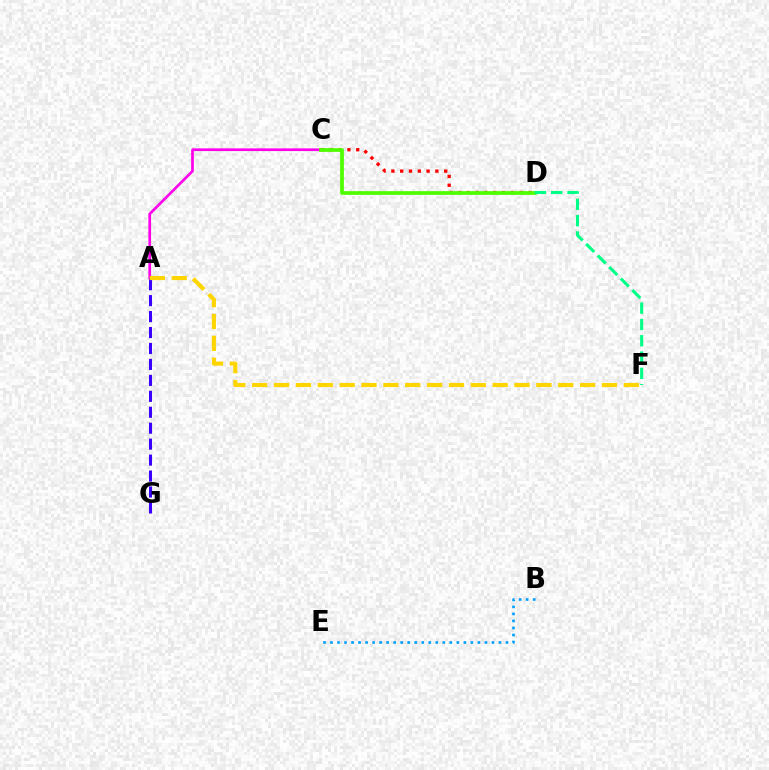{('A', 'C'): [{'color': '#ff00ed', 'line_style': 'solid', 'thickness': 1.94}], ('C', 'D'): [{'color': '#ff0000', 'line_style': 'dotted', 'thickness': 2.39}, {'color': '#4fff00', 'line_style': 'solid', 'thickness': 2.7}], ('A', 'G'): [{'color': '#3700ff', 'line_style': 'dashed', 'thickness': 2.17}], ('A', 'F'): [{'color': '#ffd500', 'line_style': 'dashed', 'thickness': 2.97}], ('D', 'F'): [{'color': '#00ff86', 'line_style': 'dashed', 'thickness': 2.21}], ('B', 'E'): [{'color': '#009eff', 'line_style': 'dotted', 'thickness': 1.91}]}